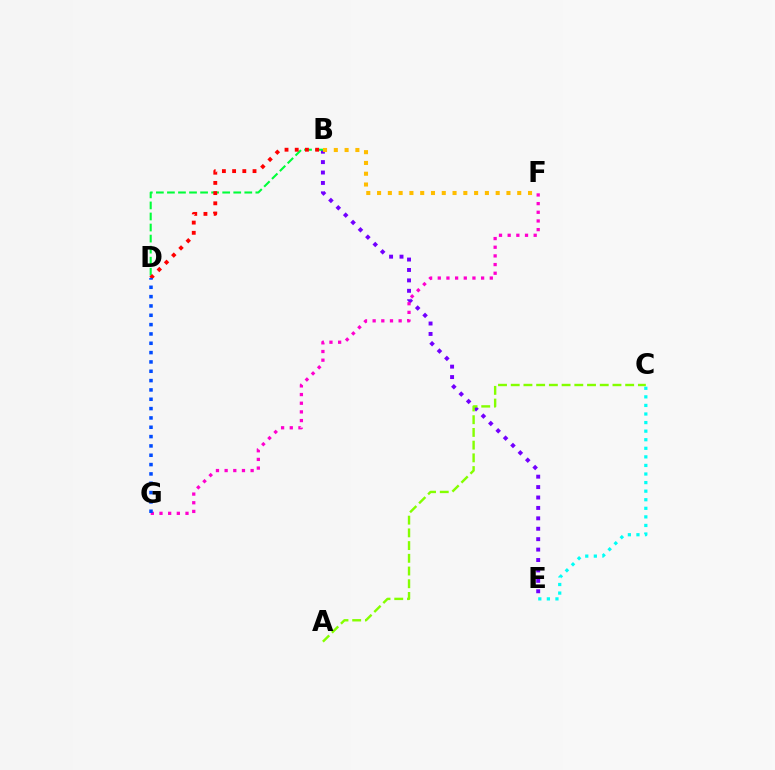{('B', 'E'): [{'color': '#7200ff', 'line_style': 'dotted', 'thickness': 2.83}], ('C', 'E'): [{'color': '#00fff6', 'line_style': 'dotted', 'thickness': 2.33}], ('F', 'G'): [{'color': '#ff00cf', 'line_style': 'dotted', 'thickness': 2.35}], ('A', 'C'): [{'color': '#84ff00', 'line_style': 'dashed', 'thickness': 1.73}], ('B', 'D'): [{'color': '#00ff39', 'line_style': 'dashed', 'thickness': 1.5}, {'color': '#ff0000', 'line_style': 'dotted', 'thickness': 2.77}], ('B', 'F'): [{'color': '#ffbd00', 'line_style': 'dotted', 'thickness': 2.93}], ('D', 'G'): [{'color': '#004bff', 'line_style': 'dotted', 'thickness': 2.54}]}